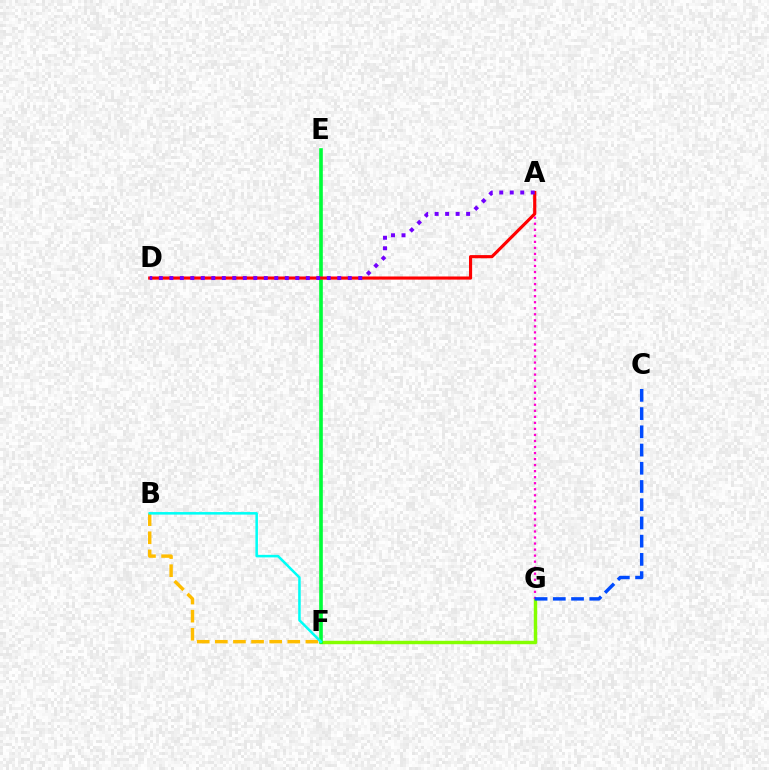{('B', 'F'): [{'color': '#ffbd00', 'line_style': 'dashed', 'thickness': 2.46}, {'color': '#00fff6', 'line_style': 'solid', 'thickness': 1.83}], ('F', 'G'): [{'color': '#84ff00', 'line_style': 'solid', 'thickness': 2.47}], ('A', 'G'): [{'color': '#ff00cf', 'line_style': 'dotted', 'thickness': 1.64}], ('E', 'F'): [{'color': '#00ff39', 'line_style': 'solid', 'thickness': 2.62}], ('C', 'G'): [{'color': '#004bff', 'line_style': 'dashed', 'thickness': 2.48}], ('A', 'D'): [{'color': '#ff0000', 'line_style': 'solid', 'thickness': 2.26}, {'color': '#7200ff', 'line_style': 'dotted', 'thickness': 2.85}]}